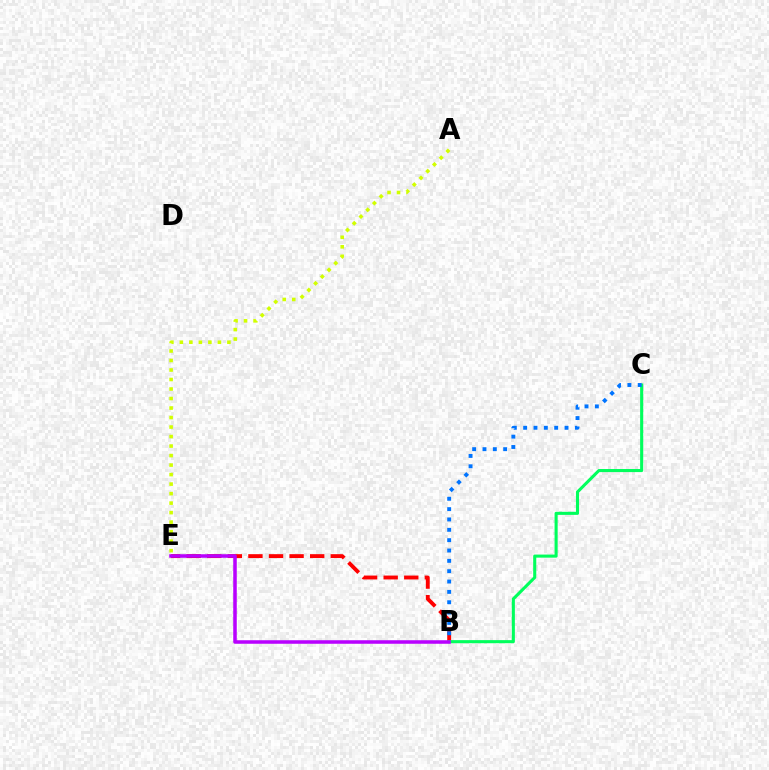{('A', 'E'): [{'color': '#d1ff00', 'line_style': 'dotted', 'thickness': 2.58}], ('B', 'E'): [{'color': '#ff0000', 'line_style': 'dashed', 'thickness': 2.8}, {'color': '#b900ff', 'line_style': 'solid', 'thickness': 2.54}], ('B', 'C'): [{'color': '#00ff5c', 'line_style': 'solid', 'thickness': 2.22}, {'color': '#0074ff', 'line_style': 'dotted', 'thickness': 2.81}]}